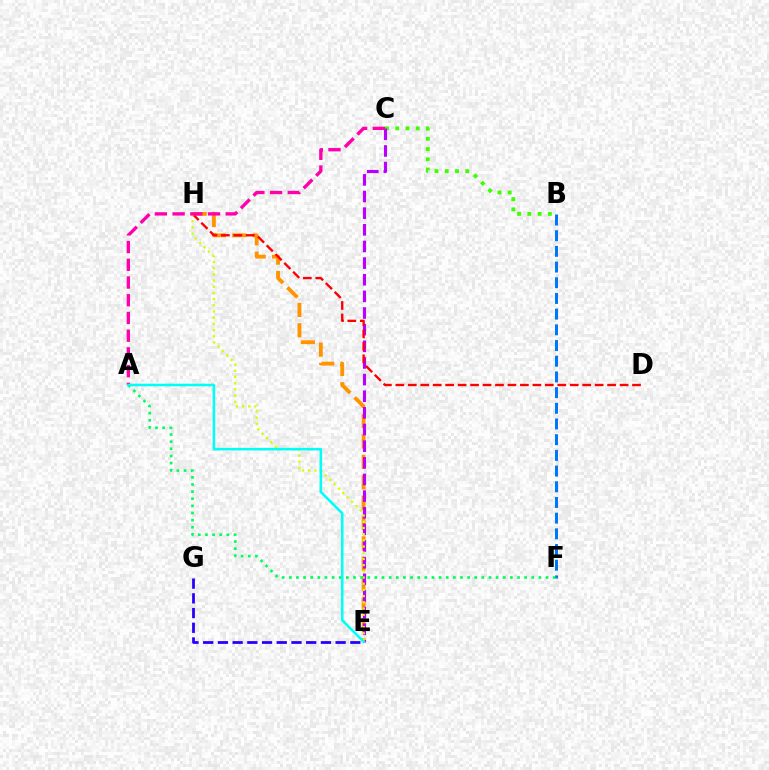{('E', 'H'): [{'color': '#ff9400', 'line_style': 'dashed', 'thickness': 2.77}, {'color': '#d1ff00', 'line_style': 'dotted', 'thickness': 1.68}], ('B', 'C'): [{'color': '#3dff00', 'line_style': 'dotted', 'thickness': 2.79}], ('C', 'E'): [{'color': '#b900ff', 'line_style': 'dashed', 'thickness': 2.26}], ('E', 'G'): [{'color': '#2500ff', 'line_style': 'dashed', 'thickness': 2.0}], ('B', 'F'): [{'color': '#0074ff', 'line_style': 'dashed', 'thickness': 2.13}], ('D', 'H'): [{'color': '#ff0000', 'line_style': 'dashed', 'thickness': 1.69}], ('A', 'C'): [{'color': '#ff00ac', 'line_style': 'dashed', 'thickness': 2.41}], ('A', 'F'): [{'color': '#00ff5c', 'line_style': 'dotted', 'thickness': 1.94}], ('A', 'E'): [{'color': '#00fff6', 'line_style': 'solid', 'thickness': 1.86}]}